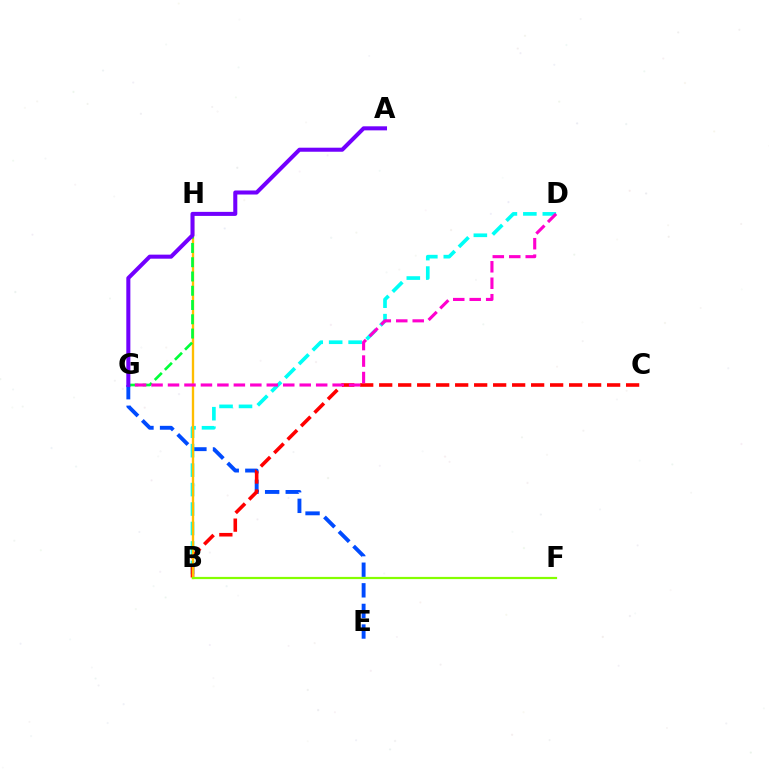{('E', 'G'): [{'color': '#004bff', 'line_style': 'dashed', 'thickness': 2.8}], ('B', 'D'): [{'color': '#00fff6', 'line_style': 'dashed', 'thickness': 2.64}], ('B', 'C'): [{'color': '#ff0000', 'line_style': 'dashed', 'thickness': 2.58}], ('B', 'H'): [{'color': '#ffbd00', 'line_style': 'solid', 'thickness': 1.69}], ('B', 'F'): [{'color': '#84ff00', 'line_style': 'solid', 'thickness': 1.59}], ('G', 'H'): [{'color': '#00ff39', 'line_style': 'dashed', 'thickness': 1.94}], ('D', 'G'): [{'color': '#ff00cf', 'line_style': 'dashed', 'thickness': 2.24}], ('A', 'G'): [{'color': '#7200ff', 'line_style': 'solid', 'thickness': 2.91}]}